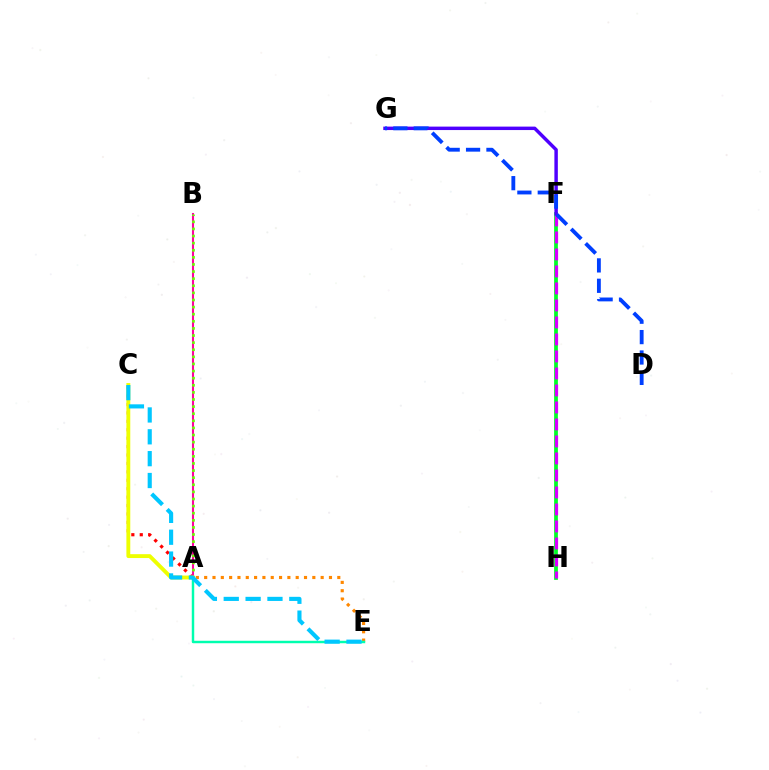{('A', 'B'): [{'color': '#ff00a0', 'line_style': 'solid', 'thickness': 1.5}, {'color': '#66ff00', 'line_style': 'dotted', 'thickness': 1.93}], ('A', 'C'): [{'color': '#ff0000', 'line_style': 'dotted', 'thickness': 2.29}, {'color': '#eeff00', 'line_style': 'solid', 'thickness': 2.79}], ('F', 'H'): [{'color': '#00ff27', 'line_style': 'solid', 'thickness': 2.7}, {'color': '#d600ff', 'line_style': 'dashed', 'thickness': 2.31}], ('A', 'E'): [{'color': '#ff8800', 'line_style': 'dotted', 'thickness': 2.26}, {'color': '#00ffaf', 'line_style': 'solid', 'thickness': 1.76}], ('F', 'G'): [{'color': '#4f00ff', 'line_style': 'solid', 'thickness': 2.48}], ('D', 'G'): [{'color': '#003fff', 'line_style': 'dashed', 'thickness': 2.77}], ('C', 'E'): [{'color': '#00c7ff', 'line_style': 'dashed', 'thickness': 2.97}]}